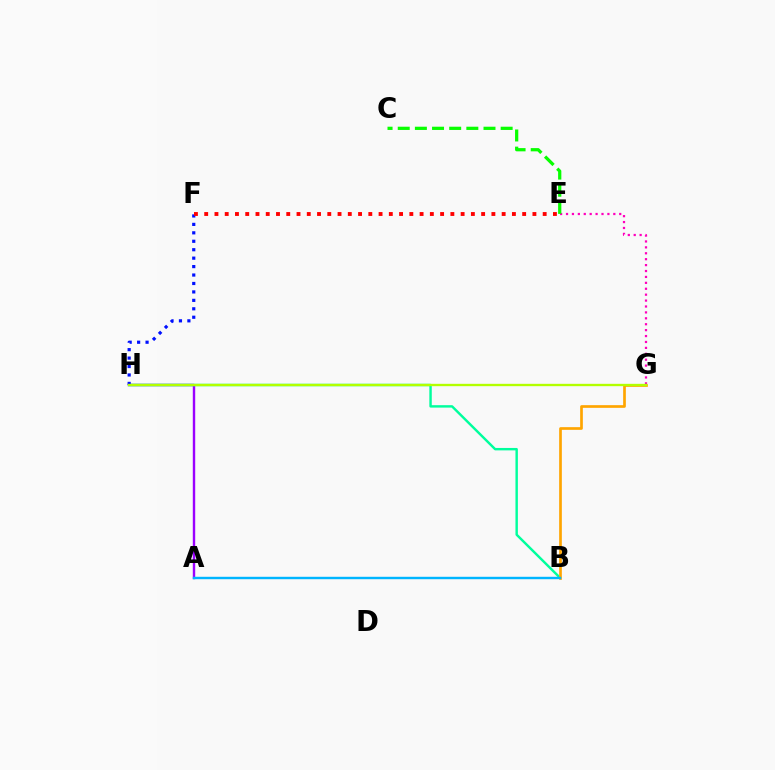{('A', 'H'): [{'color': '#9b00ff', 'line_style': 'solid', 'thickness': 1.73}], ('E', 'G'): [{'color': '#ff00bd', 'line_style': 'dotted', 'thickness': 1.61}], ('B', 'H'): [{'color': '#00ff9d', 'line_style': 'solid', 'thickness': 1.75}], ('B', 'G'): [{'color': '#ffa500', 'line_style': 'solid', 'thickness': 1.93}], ('C', 'E'): [{'color': '#08ff00', 'line_style': 'dashed', 'thickness': 2.33}], ('F', 'H'): [{'color': '#0010ff', 'line_style': 'dotted', 'thickness': 2.29}], ('G', 'H'): [{'color': '#b3ff00', 'line_style': 'solid', 'thickness': 1.69}], ('A', 'B'): [{'color': '#00b5ff', 'line_style': 'solid', 'thickness': 1.74}], ('E', 'F'): [{'color': '#ff0000', 'line_style': 'dotted', 'thickness': 2.79}]}